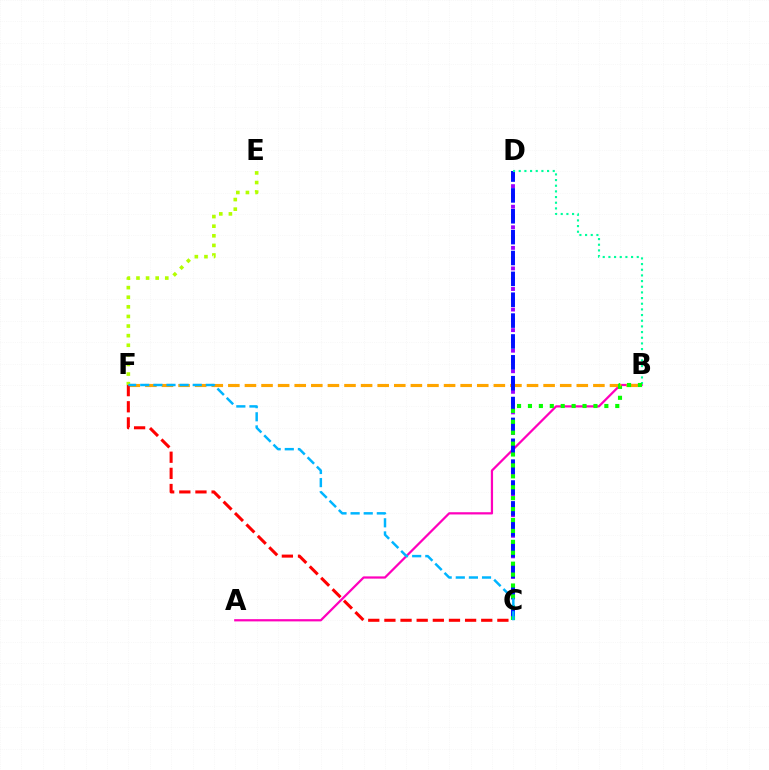{('A', 'B'): [{'color': '#ff00bd', 'line_style': 'solid', 'thickness': 1.61}], ('C', 'D'): [{'color': '#9b00ff', 'line_style': 'dotted', 'thickness': 2.79}, {'color': '#0010ff', 'line_style': 'dashed', 'thickness': 2.83}], ('B', 'F'): [{'color': '#ffa500', 'line_style': 'dashed', 'thickness': 2.25}], ('B', 'D'): [{'color': '#00ff9d', 'line_style': 'dotted', 'thickness': 1.54}], ('B', 'C'): [{'color': '#08ff00', 'line_style': 'dotted', 'thickness': 2.97}], ('E', 'F'): [{'color': '#b3ff00', 'line_style': 'dotted', 'thickness': 2.61}], ('C', 'F'): [{'color': '#ff0000', 'line_style': 'dashed', 'thickness': 2.19}, {'color': '#00b5ff', 'line_style': 'dashed', 'thickness': 1.78}]}